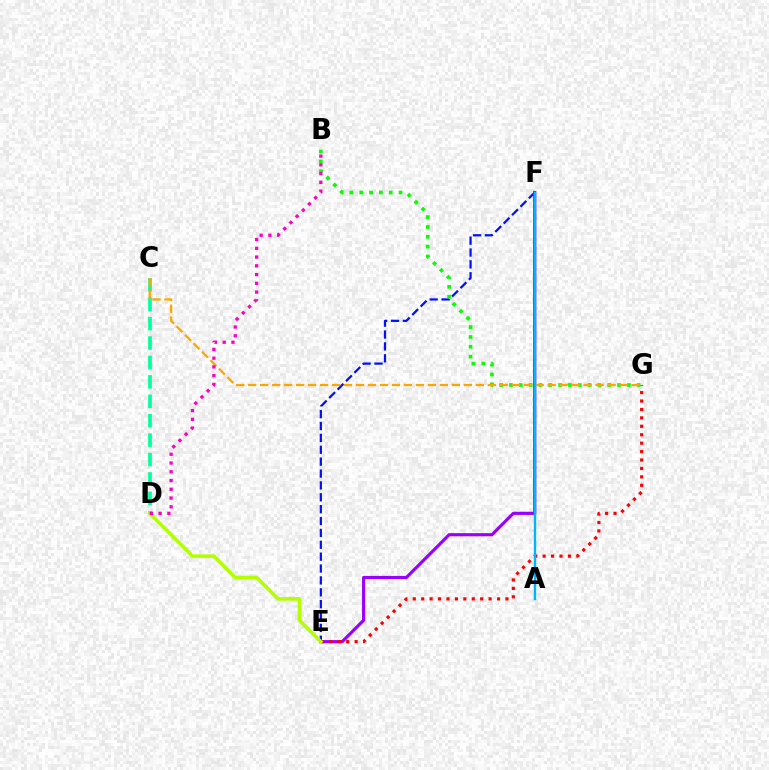{('E', 'F'): [{'color': '#0010ff', 'line_style': 'dashed', 'thickness': 1.61}, {'color': '#9b00ff', 'line_style': 'solid', 'thickness': 2.28}], ('C', 'D'): [{'color': '#00ff9d', 'line_style': 'dashed', 'thickness': 2.64}], ('E', 'G'): [{'color': '#ff0000', 'line_style': 'dotted', 'thickness': 2.29}], ('B', 'G'): [{'color': '#08ff00', 'line_style': 'dotted', 'thickness': 2.67}], ('C', 'G'): [{'color': '#ffa500', 'line_style': 'dashed', 'thickness': 1.63}], ('D', 'E'): [{'color': '#b3ff00', 'line_style': 'solid', 'thickness': 2.57}], ('B', 'D'): [{'color': '#ff00bd', 'line_style': 'dotted', 'thickness': 2.38}], ('A', 'F'): [{'color': '#00b5ff', 'line_style': 'solid', 'thickness': 1.72}]}